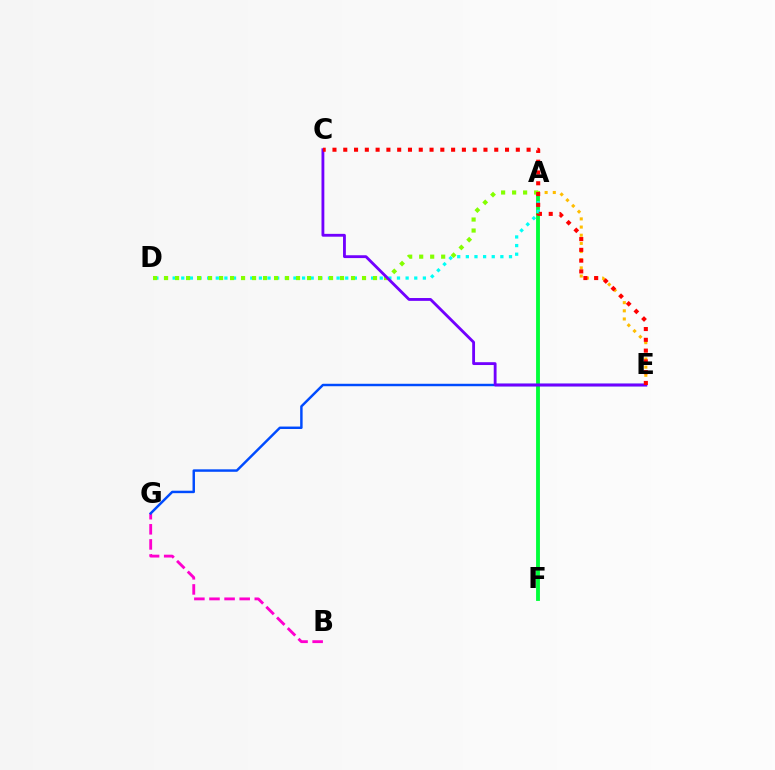{('A', 'F'): [{'color': '#00ff39', 'line_style': 'solid', 'thickness': 2.78}], ('B', 'G'): [{'color': '#ff00cf', 'line_style': 'dashed', 'thickness': 2.05}], ('A', 'D'): [{'color': '#00fff6', 'line_style': 'dotted', 'thickness': 2.34}, {'color': '#84ff00', 'line_style': 'dotted', 'thickness': 2.99}], ('A', 'E'): [{'color': '#ffbd00', 'line_style': 'dotted', 'thickness': 2.22}], ('E', 'G'): [{'color': '#004bff', 'line_style': 'solid', 'thickness': 1.77}], ('C', 'E'): [{'color': '#7200ff', 'line_style': 'solid', 'thickness': 2.04}, {'color': '#ff0000', 'line_style': 'dotted', 'thickness': 2.93}]}